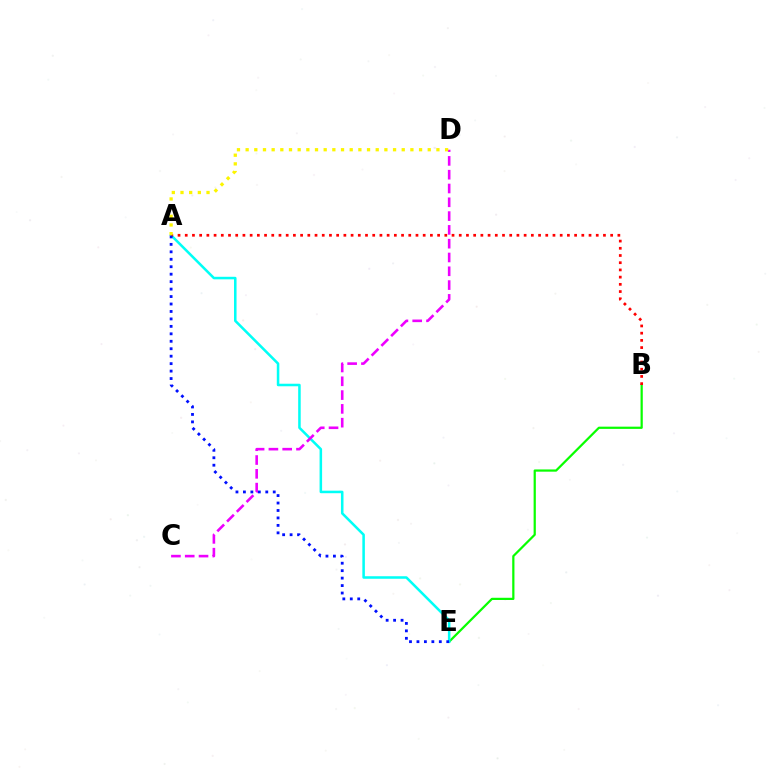{('B', 'E'): [{'color': '#08ff00', 'line_style': 'solid', 'thickness': 1.6}], ('A', 'E'): [{'color': '#00fff6', 'line_style': 'solid', 'thickness': 1.83}, {'color': '#0010ff', 'line_style': 'dotted', 'thickness': 2.03}], ('C', 'D'): [{'color': '#ee00ff', 'line_style': 'dashed', 'thickness': 1.87}], ('A', 'B'): [{'color': '#ff0000', 'line_style': 'dotted', 'thickness': 1.96}], ('A', 'D'): [{'color': '#fcf500', 'line_style': 'dotted', 'thickness': 2.36}]}